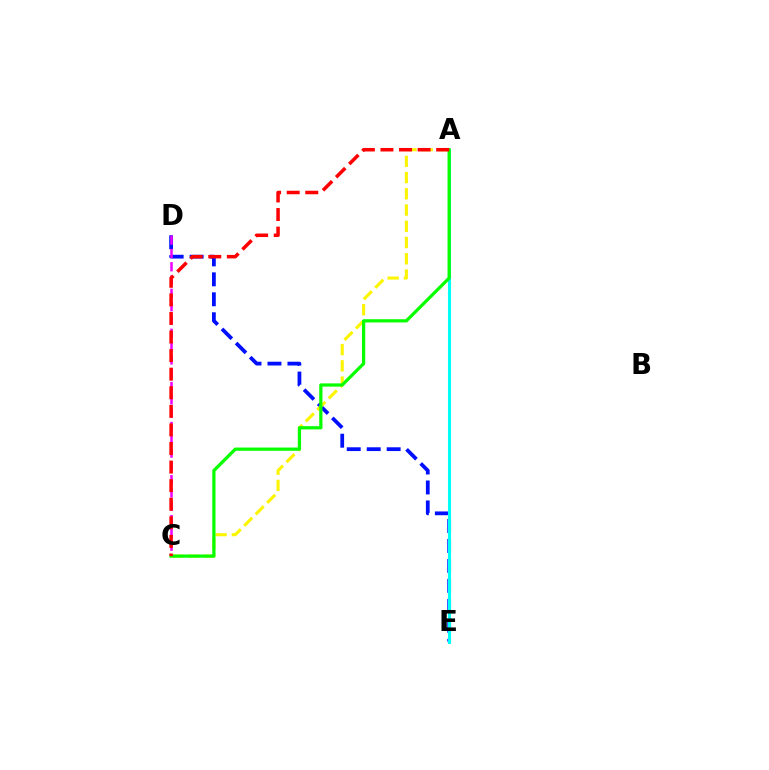{('D', 'E'): [{'color': '#0010ff', 'line_style': 'dashed', 'thickness': 2.71}], ('C', 'D'): [{'color': '#ee00ff', 'line_style': 'dashed', 'thickness': 1.81}], ('A', 'E'): [{'color': '#00fff6', 'line_style': 'solid', 'thickness': 2.2}], ('A', 'C'): [{'color': '#fcf500', 'line_style': 'dashed', 'thickness': 2.21}, {'color': '#08ff00', 'line_style': 'solid', 'thickness': 2.33}, {'color': '#ff0000', 'line_style': 'dashed', 'thickness': 2.52}]}